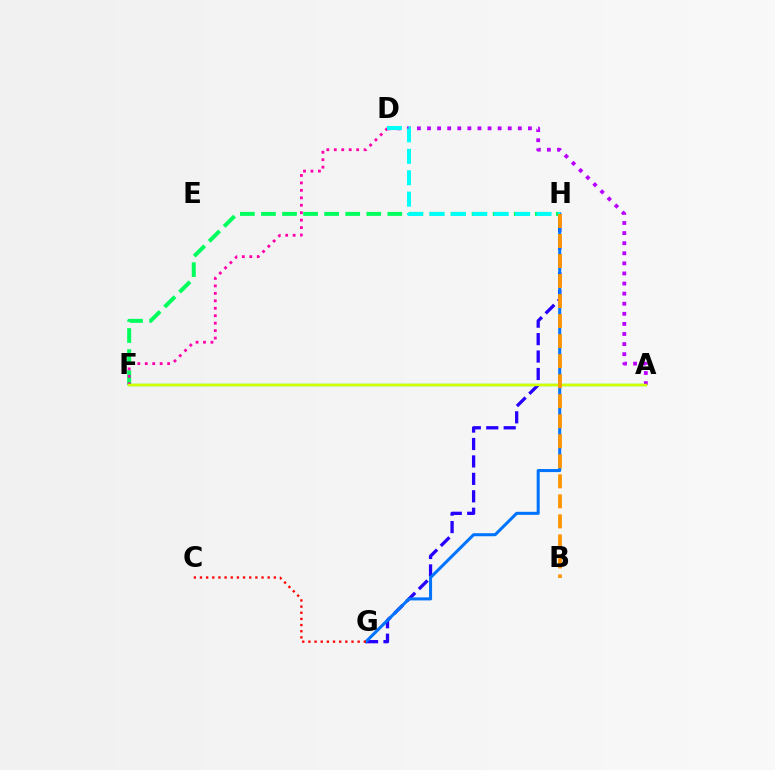{('F', 'H'): [{'color': '#00ff5c', 'line_style': 'dashed', 'thickness': 2.86}], ('A', 'F'): [{'color': '#3dff00', 'line_style': 'solid', 'thickness': 1.72}, {'color': '#d1ff00', 'line_style': 'solid', 'thickness': 1.73}], ('A', 'D'): [{'color': '#b900ff', 'line_style': 'dotted', 'thickness': 2.74}], ('D', 'F'): [{'color': '#ff00ac', 'line_style': 'dotted', 'thickness': 2.03}], ('G', 'H'): [{'color': '#2500ff', 'line_style': 'dashed', 'thickness': 2.37}, {'color': '#0074ff', 'line_style': 'solid', 'thickness': 2.19}], ('D', 'H'): [{'color': '#00fff6', 'line_style': 'dashed', 'thickness': 2.91}], ('C', 'G'): [{'color': '#ff0000', 'line_style': 'dotted', 'thickness': 1.67}], ('B', 'H'): [{'color': '#ff9400', 'line_style': 'dashed', 'thickness': 2.72}]}